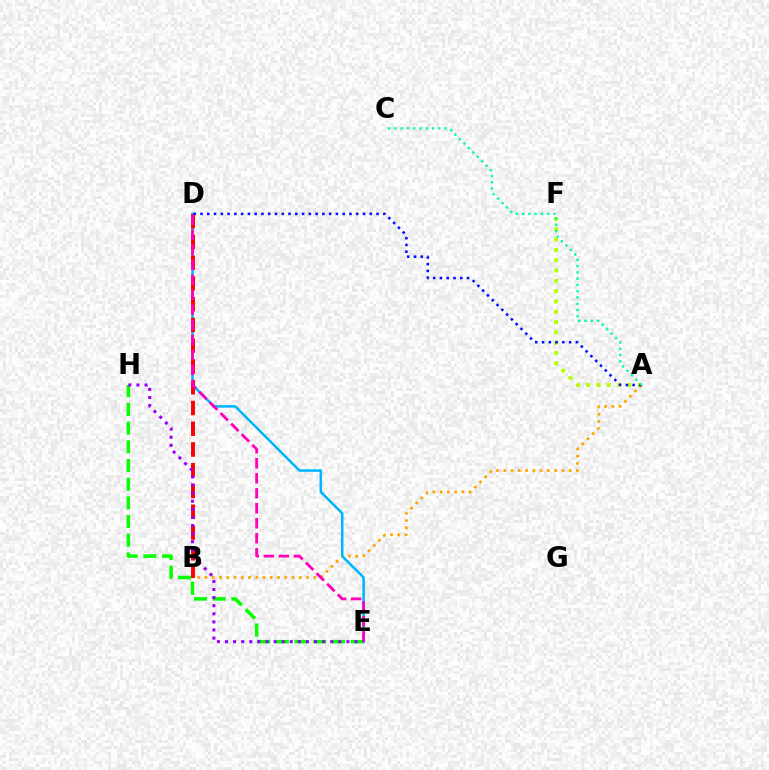{('A', 'F'): [{'color': '#b3ff00', 'line_style': 'dotted', 'thickness': 2.8}], ('A', 'B'): [{'color': '#ffa500', 'line_style': 'dotted', 'thickness': 1.97}], ('D', 'E'): [{'color': '#00b5ff', 'line_style': 'solid', 'thickness': 1.82}, {'color': '#ff00bd', 'line_style': 'dashed', 'thickness': 2.04}], ('E', 'H'): [{'color': '#08ff00', 'line_style': 'dashed', 'thickness': 2.54}, {'color': '#9b00ff', 'line_style': 'dotted', 'thickness': 2.2}], ('B', 'D'): [{'color': '#ff0000', 'line_style': 'dashed', 'thickness': 2.82}], ('A', 'D'): [{'color': '#0010ff', 'line_style': 'dotted', 'thickness': 1.84}], ('A', 'C'): [{'color': '#00ff9d', 'line_style': 'dotted', 'thickness': 1.7}]}